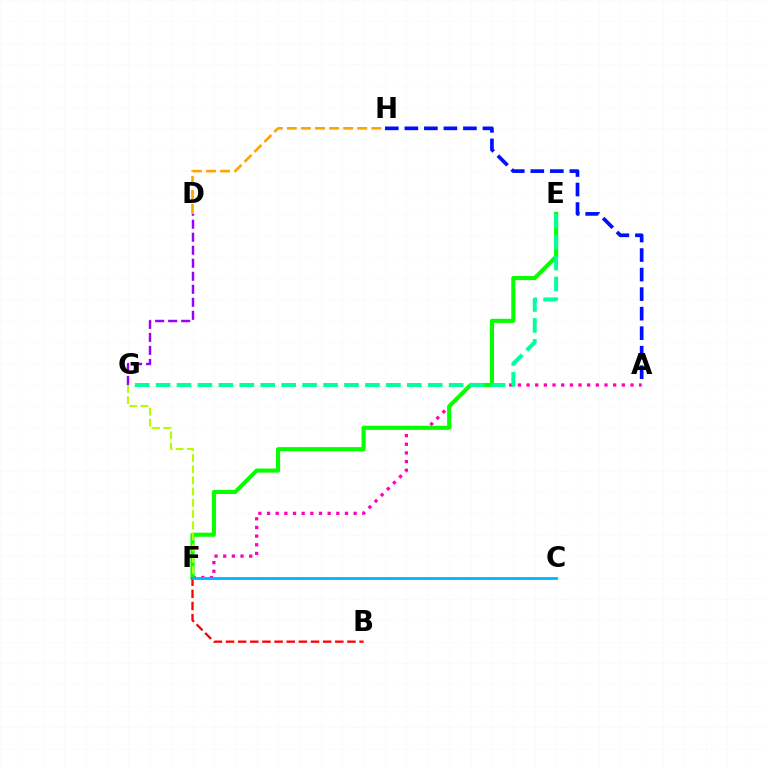{('A', 'F'): [{'color': '#ff00bd', 'line_style': 'dotted', 'thickness': 2.35}], ('E', 'F'): [{'color': '#08ff00', 'line_style': 'solid', 'thickness': 2.95}], ('F', 'G'): [{'color': '#b3ff00', 'line_style': 'dashed', 'thickness': 1.52}], ('D', 'G'): [{'color': '#9b00ff', 'line_style': 'dashed', 'thickness': 1.77}], ('B', 'F'): [{'color': '#ff0000', 'line_style': 'dashed', 'thickness': 1.65}], ('E', 'G'): [{'color': '#00ff9d', 'line_style': 'dashed', 'thickness': 2.84}], ('A', 'H'): [{'color': '#0010ff', 'line_style': 'dashed', 'thickness': 2.65}], ('C', 'F'): [{'color': '#00b5ff', 'line_style': 'solid', 'thickness': 2.01}], ('D', 'H'): [{'color': '#ffa500', 'line_style': 'dashed', 'thickness': 1.91}]}